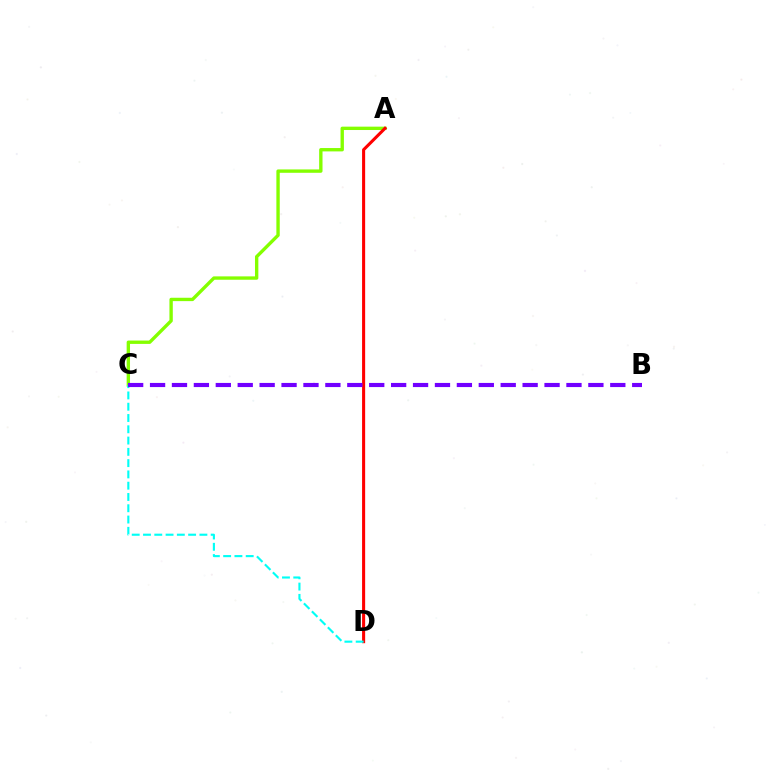{('A', 'C'): [{'color': '#84ff00', 'line_style': 'solid', 'thickness': 2.42}], ('A', 'D'): [{'color': '#ff0000', 'line_style': 'solid', 'thickness': 2.21}], ('C', 'D'): [{'color': '#00fff6', 'line_style': 'dashed', 'thickness': 1.53}], ('B', 'C'): [{'color': '#7200ff', 'line_style': 'dashed', 'thickness': 2.98}]}